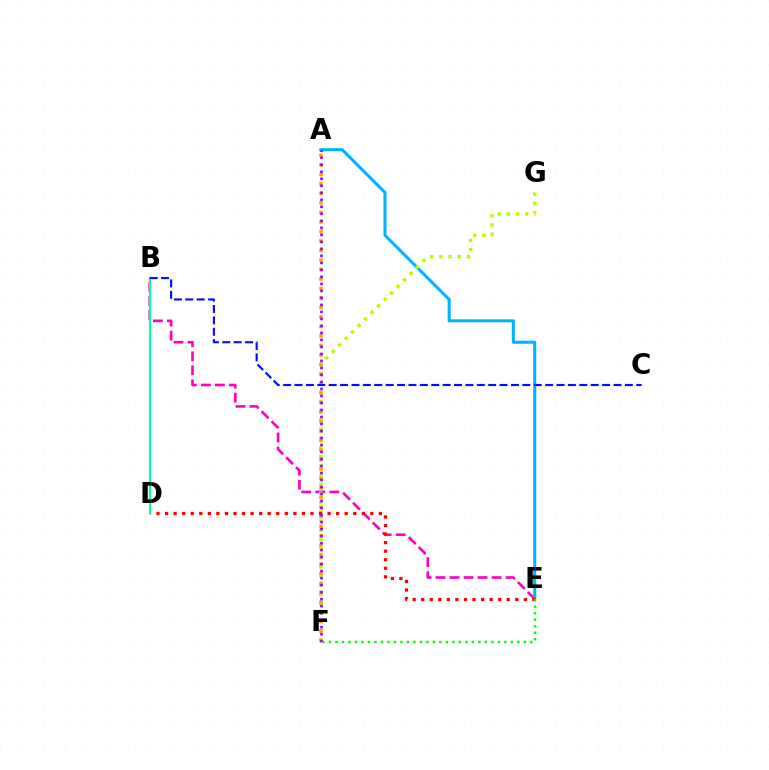{('B', 'E'): [{'color': '#ff00bd', 'line_style': 'dashed', 'thickness': 1.9}], ('A', 'E'): [{'color': '#00b5ff', 'line_style': 'solid', 'thickness': 2.21}], ('F', 'G'): [{'color': '#b3ff00', 'line_style': 'dotted', 'thickness': 2.5}], ('D', 'E'): [{'color': '#ff0000', 'line_style': 'dotted', 'thickness': 2.32}], ('B', 'D'): [{'color': '#00ff9d', 'line_style': 'solid', 'thickness': 1.59}], ('A', 'F'): [{'color': '#ffa500', 'line_style': 'dotted', 'thickness': 2.58}, {'color': '#9b00ff', 'line_style': 'dotted', 'thickness': 1.9}], ('B', 'C'): [{'color': '#0010ff', 'line_style': 'dashed', 'thickness': 1.55}], ('E', 'F'): [{'color': '#08ff00', 'line_style': 'dotted', 'thickness': 1.76}]}